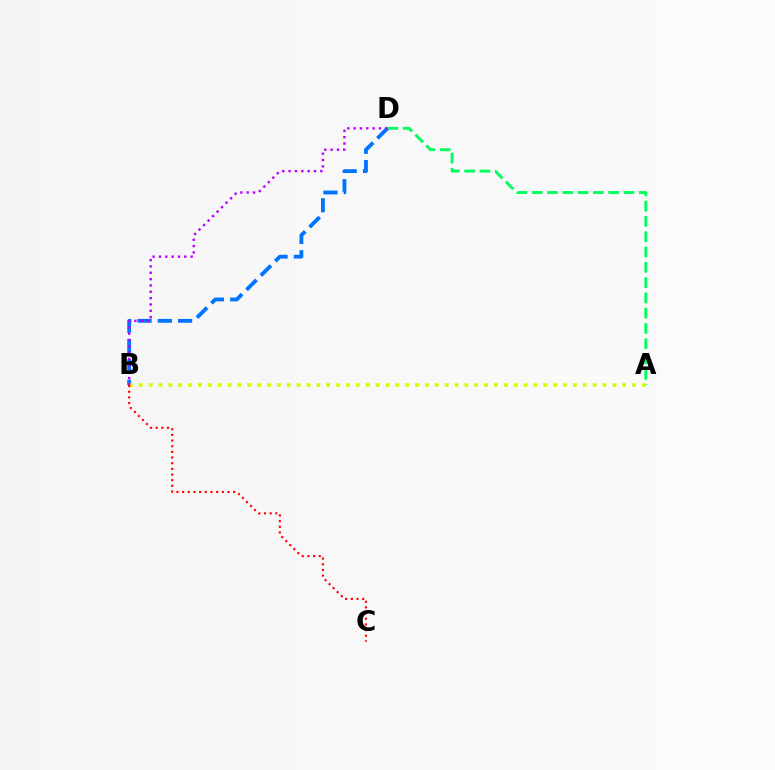{('A', 'D'): [{'color': '#00ff5c', 'line_style': 'dashed', 'thickness': 2.08}], ('B', 'D'): [{'color': '#0074ff', 'line_style': 'dashed', 'thickness': 2.76}, {'color': '#b900ff', 'line_style': 'dotted', 'thickness': 1.72}], ('A', 'B'): [{'color': '#d1ff00', 'line_style': 'dotted', 'thickness': 2.68}], ('B', 'C'): [{'color': '#ff0000', 'line_style': 'dotted', 'thickness': 1.54}]}